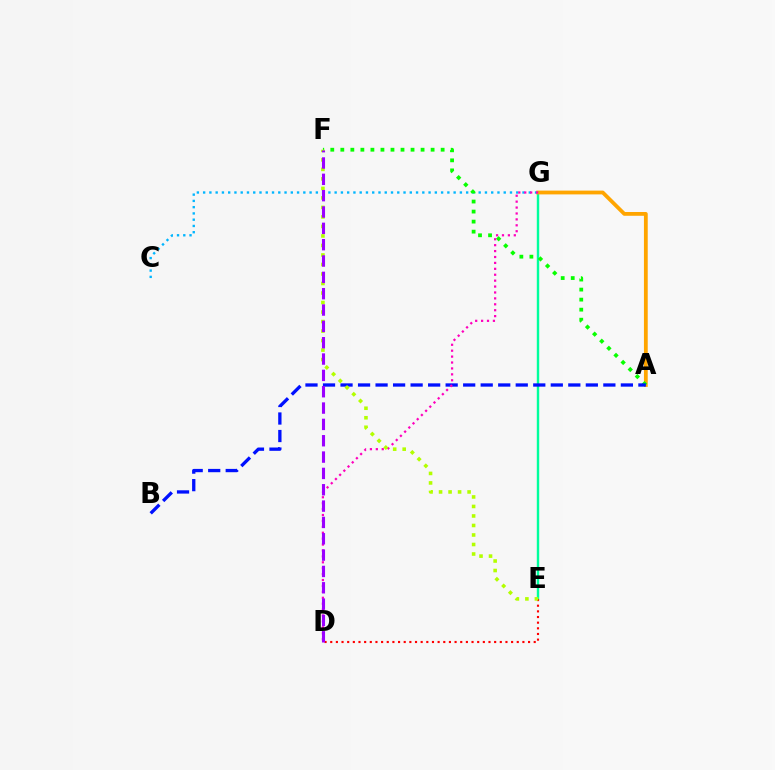{('E', 'G'): [{'color': '#00ff9d', 'line_style': 'solid', 'thickness': 1.73}], ('C', 'G'): [{'color': '#00b5ff', 'line_style': 'dotted', 'thickness': 1.7}], ('A', 'G'): [{'color': '#ffa500', 'line_style': 'solid', 'thickness': 2.73}], ('D', 'E'): [{'color': '#ff0000', 'line_style': 'dotted', 'thickness': 1.54}], ('A', 'F'): [{'color': '#08ff00', 'line_style': 'dotted', 'thickness': 2.73}], ('A', 'B'): [{'color': '#0010ff', 'line_style': 'dashed', 'thickness': 2.38}], ('D', 'G'): [{'color': '#ff00bd', 'line_style': 'dotted', 'thickness': 1.61}], ('E', 'F'): [{'color': '#b3ff00', 'line_style': 'dotted', 'thickness': 2.58}], ('D', 'F'): [{'color': '#9b00ff', 'line_style': 'dashed', 'thickness': 2.22}]}